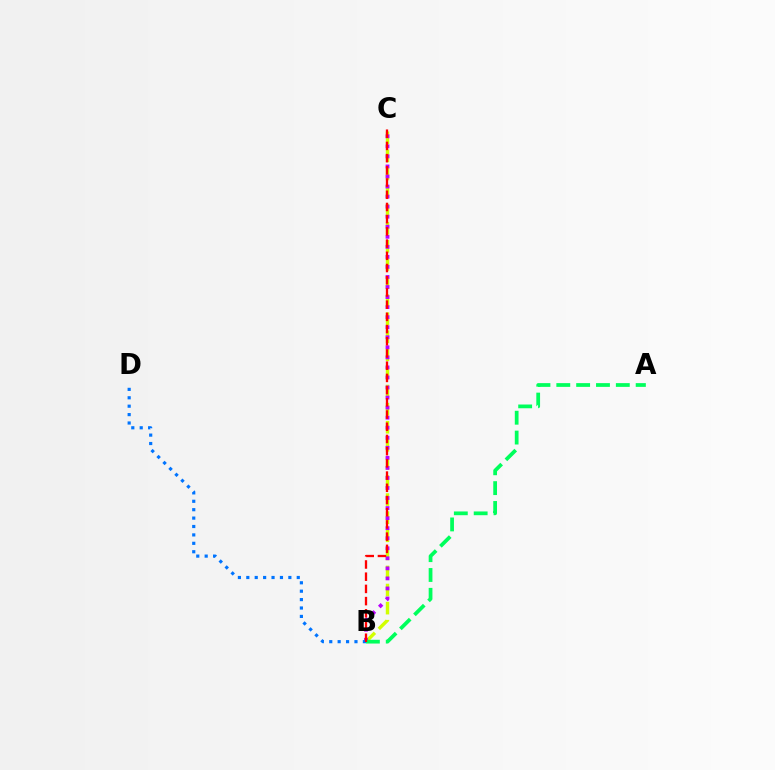{('B', 'C'): [{'color': '#d1ff00', 'line_style': 'dashed', 'thickness': 2.46}, {'color': '#b900ff', 'line_style': 'dotted', 'thickness': 2.73}, {'color': '#ff0000', 'line_style': 'dashed', 'thickness': 1.66}], ('A', 'B'): [{'color': '#00ff5c', 'line_style': 'dashed', 'thickness': 2.7}], ('B', 'D'): [{'color': '#0074ff', 'line_style': 'dotted', 'thickness': 2.28}]}